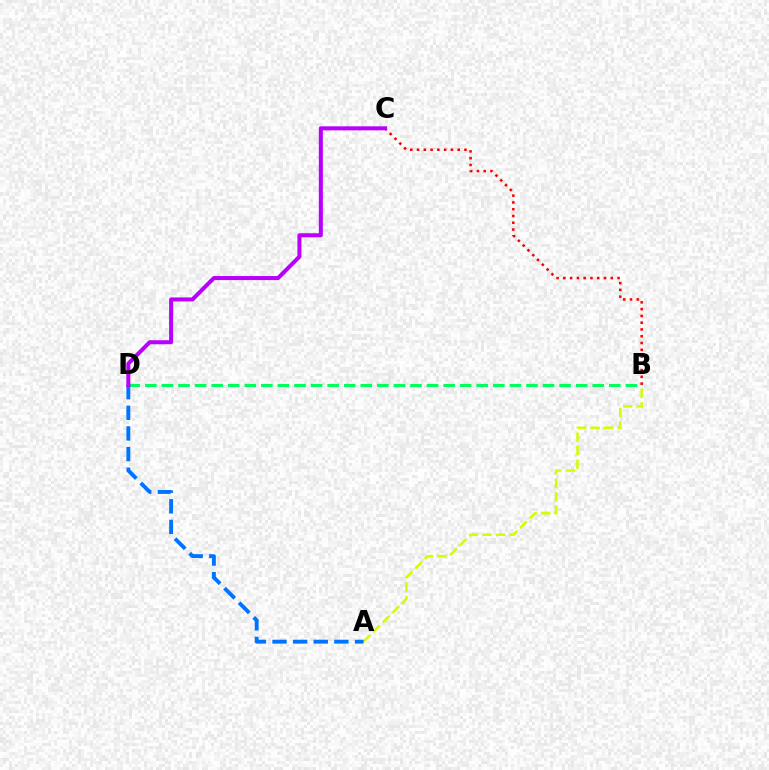{('A', 'B'): [{'color': '#d1ff00', 'line_style': 'dashed', 'thickness': 1.83}], ('B', 'D'): [{'color': '#00ff5c', 'line_style': 'dashed', 'thickness': 2.25}], ('A', 'D'): [{'color': '#0074ff', 'line_style': 'dashed', 'thickness': 2.8}], ('B', 'C'): [{'color': '#ff0000', 'line_style': 'dotted', 'thickness': 1.84}], ('C', 'D'): [{'color': '#b900ff', 'line_style': 'solid', 'thickness': 2.91}]}